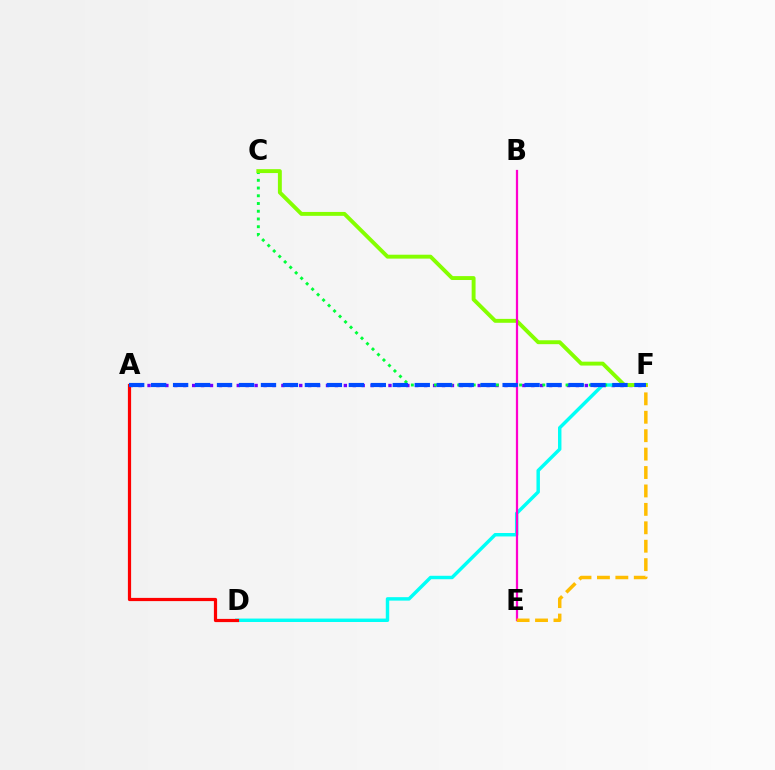{('A', 'F'): [{'color': '#7200ff', 'line_style': 'dotted', 'thickness': 2.42}, {'color': '#004bff', 'line_style': 'dashed', 'thickness': 2.98}], ('D', 'F'): [{'color': '#00fff6', 'line_style': 'solid', 'thickness': 2.48}], ('A', 'D'): [{'color': '#ff0000', 'line_style': 'solid', 'thickness': 2.31}], ('C', 'F'): [{'color': '#00ff39', 'line_style': 'dotted', 'thickness': 2.1}, {'color': '#84ff00', 'line_style': 'solid', 'thickness': 2.81}], ('B', 'E'): [{'color': '#ff00cf', 'line_style': 'solid', 'thickness': 1.61}], ('E', 'F'): [{'color': '#ffbd00', 'line_style': 'dashed', 'thickness': 2.5}]}